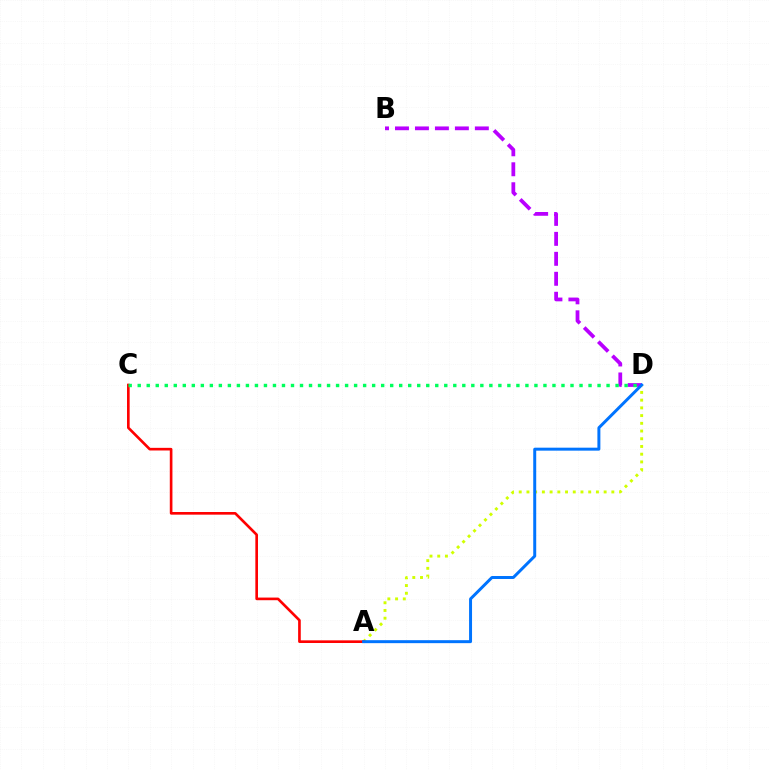{('A', 'D'): [{'color': '#d1ff00', 'line_style': 'dotted', 'thickness': 2.1}, {'color': '#0074ff', 'line_style': 'solid', 'thickness': 2.14}], ('B', 'D'): [{'color': '#b900ff', 'line_style': 'dashed', 'thickness': 2.71}], ('A', 'C'): [{'color': '#ff0000', 'line_style': 'solid', 'thickness': 1.91}], ('C', 'D'): [{'color': '#00ff5c', 'line_style': 'dotted', 'thickness': 2.45}]}